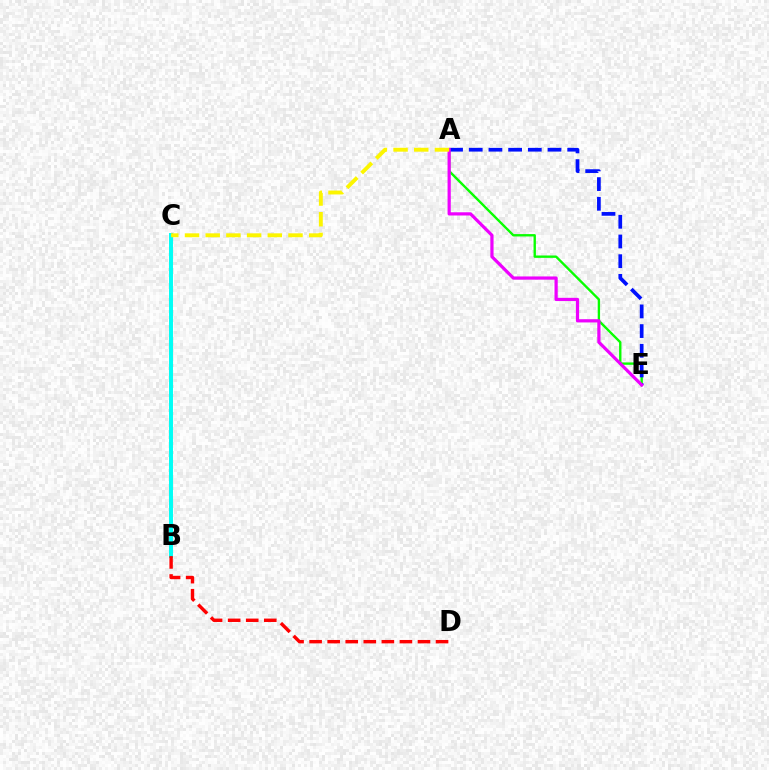{('B', 'C'): [{'color': '#00fff6', 'line_style': 'solid', 'thickness': 2.85}], ('A', 'E'): [{'color': '#08ff00', 'line_style': 'solid', 'thickness': 1.7}, {'color': '#0010ff', 'line_style': 'dashed', 'thickness': 2.68}, {'color': '#ee00ff', 'line_style': 'solid', 'thickness': 2.32}], ('B', 'D'): [{'color': '#ff0000', 'line_style': 'dashed', 'thickness': 2.45}], ('A', 'C'): [{'color': '#fcf500', 'line_style': 'dashed', 'thickness': 2.81}]}